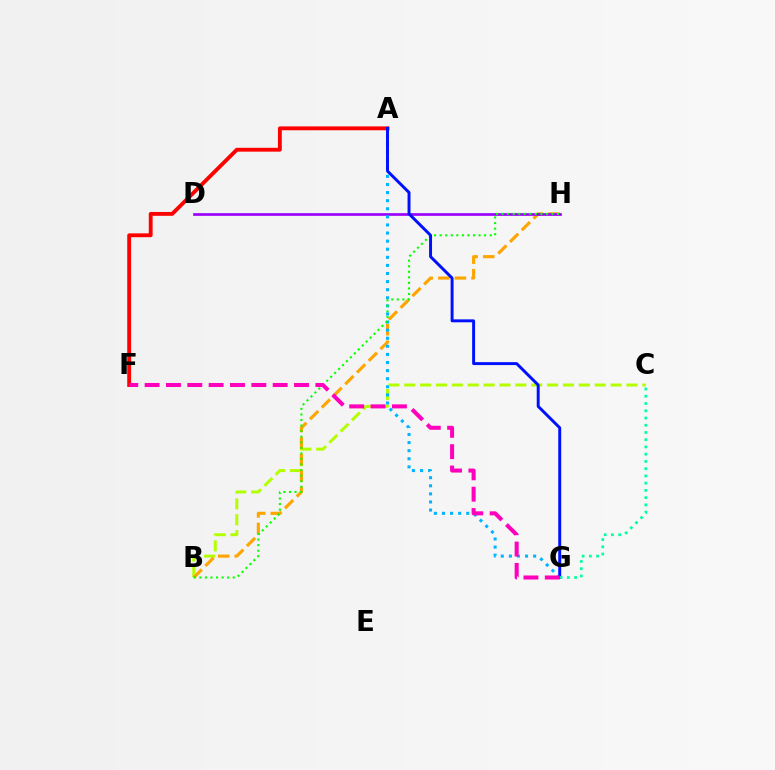{('B', 'C'): [{'color': '#b3ff00', 'line_style': 'dashed', 'thickness': 2.16}], ('B', 'H'): [{'color': '#ffa500', 'line_style': 'dashed', 'thickness': 2.25}, {'color': '#08ff00', 'line_style': 'dotted', 'thickness': 1.51}], ('D', 'H'): [{'color': '#9b00ff', 'line_style': 'solid', 'thickness': 1.93}], ('A', 'F'): [{'color': '#ff0000', 'line_style': 'solid', 'thickness': 2.77}], ('A', 'G'): [{'color': '#00b5ff', 'line_style': 'dotted', 'thickness': 2.2}, {'color': '#0010ff', 'line_style': 'solid', 'thickness': 2.12}], ('C', 'G'): [{'color': '#00ff9d', 'line_style': 'dotted', 'thickness': 1.97}], ('F', 'G'): [{'color': '#ff00bd', 'line_style': 'dashed', 'thickness': 2.9}]}